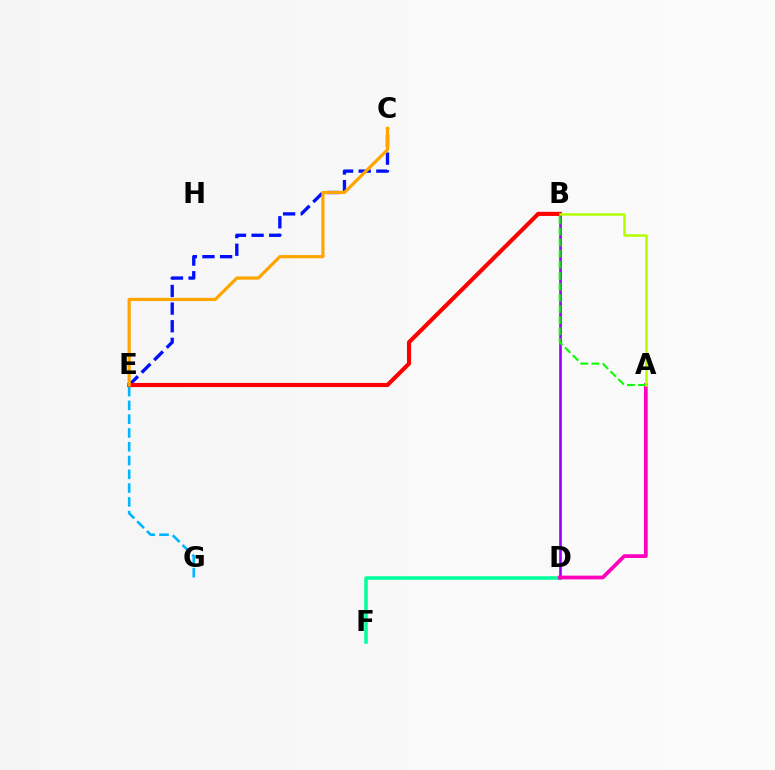{('E', 'G'): [{'color': '#00b5ff', 'line_style': 'dashed', 'thickness': 1.87}], ('C', 'E'): [{'color': '#0010ff', 'line_style': 'dashed', 'thickness': 2.4}, {'color': '#ffa500', 'line_style': 'solid', 'thickness': 2.31}], ('B', 'D'): [{'color': '#9b00ff', 'line_style': 'solid', 'thickness': 1.91}], ('D', 'F'): [{'color': '#00ff9d', 'line_style': 'solid', 'thickness': 2.53}], ('A', 'D'): [{'color': '#ff00bd', 'line_style': 'solid', 'thickness': 2.69}], ('B', 'E'): [{'color': '#ff0000', 'line_style': 'solid', 'thickness': 2.96}], ('A', 'B'): [{'color': '#08ff00', 'line_style': 'dashed', 'thickness': 1.51}, {'color': '#b3ff00', 'line_style': 'solid', 'thickness': 1.8}]}